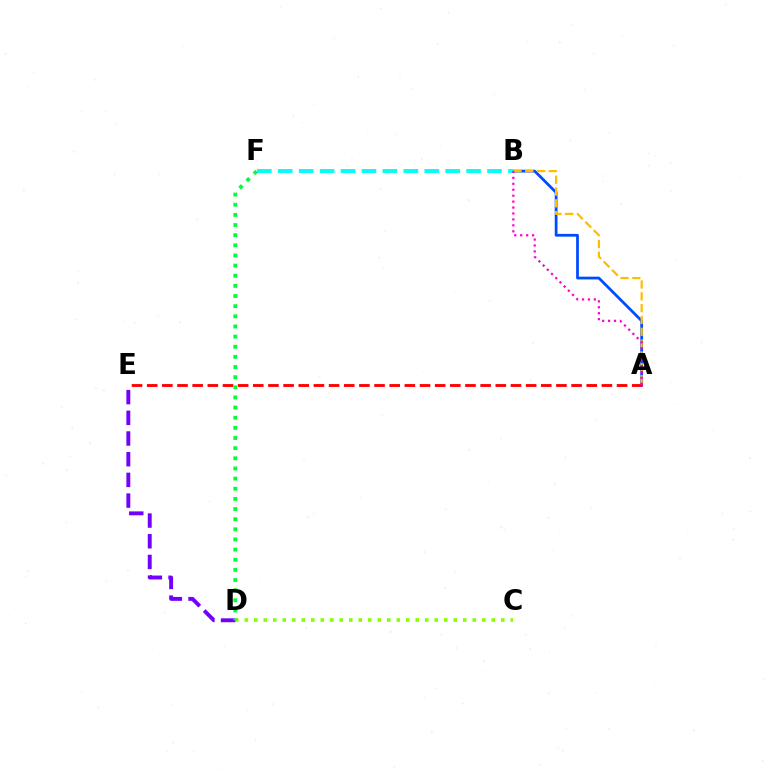{('A', 'B'): [{'color': '#004bff', 'line_style': 'solid', 'thickness': 1.99}, {'color': '#ffbd00', 'line_style': 'dashed', 'thickness': 1.6}, {'color': '#ff00cf', 'line_style': 'dotted', 'thickness': 1.61}], ('B', 'F'): [{'color': '#00fff6', 'line_style': 'dashed', 'thickness': 2.84}], ('C', 'D'): [{'color': '#84ff00', 'line_style': 'dotted', 'thickness': 2.58}], ('D', 'E'): [{'color': '#7200ff', 'line_style': 'dashed', 'thickness': 2.81}], ('A', 'E'): [{'color': '#ff0000', 'line_style': 'dashed', 'thickness': 2.06}], ('D', 'F'): [{'color': '#00ff39', 'line_style': 'dotted', 'thickness': 2.76}]}